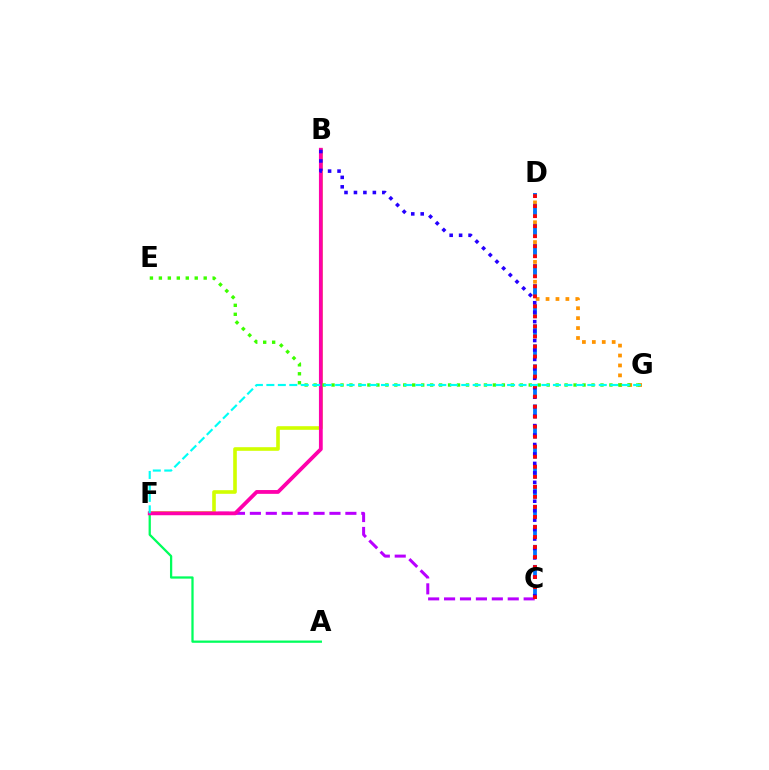{('D', 'G'): [{'color': '#ff9400', 'line_style': 'dotted', 'thickness': 2.7}], ('A', 'F'): [{'color': '#00ff5c', 'line_style': 'solid', 'thickness': 1.63}], ('C', 'F'): [{'color': '#b900ff', 'line_style': 'dashed', 'thickness': 2.16}], ('B', 'F'): [{'color': '#d1ff00', 'line_style': 'solid', 'thickness': 2.61}, {'color': '#ff00ac', 'line_style': 'solid', 'thickness': 2.73}], ('C', 'D'): [{'color': '#0074ff', 'line_style': 'dashed', 'thickness': 2.73}, {'color': '#ff0000', 'line_style': 'dotted', 'thickness': 2.72}], ('E', 'G'): [{'color': '#3dff00', 'line_style': 'dotted', 'thickness': 2.44}], ('B', 'C'): [{'color': '#2500ff', 'line_style': 'dotted', 'thickness': 2.57}], ('F', 'G'): [{'color': '#00fff6', 'line_style': 'dashed', 'thickness': 1.56}]}